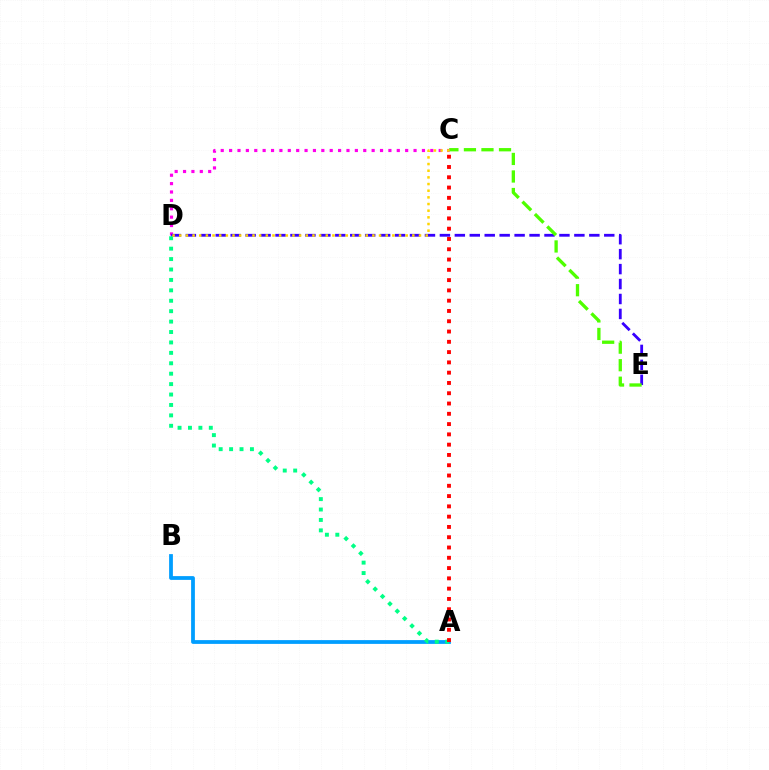{('C', 'D'): [{'color': '#ff00ed', 'line_style': 'dotted', 'thickness': 2.28}, {'color': '#ffd500', 'line_style': 'dotted', 'thickness': 1.81}], ('D', 'E'): [{'color': '#3700ff', 'line_style': 'dashed', 'thickness': 2.03}], ('A', 'B'): [{'color': '#009eff', 'line_style': 'solid', 'thickness': 2.72}], ('C', 'E'): [{'color': '#4fff00', 'line_style': 'dashed', 'thickness': 2.38}], ('A', 'D'): [{'color': '#00ff86', 'line_style': 'dotted', 'thickness': 2.83}], ('A', 'C'): [{'color': '#ff0000', 'line_style': 'dotted', 'thickness': 2.79}]}